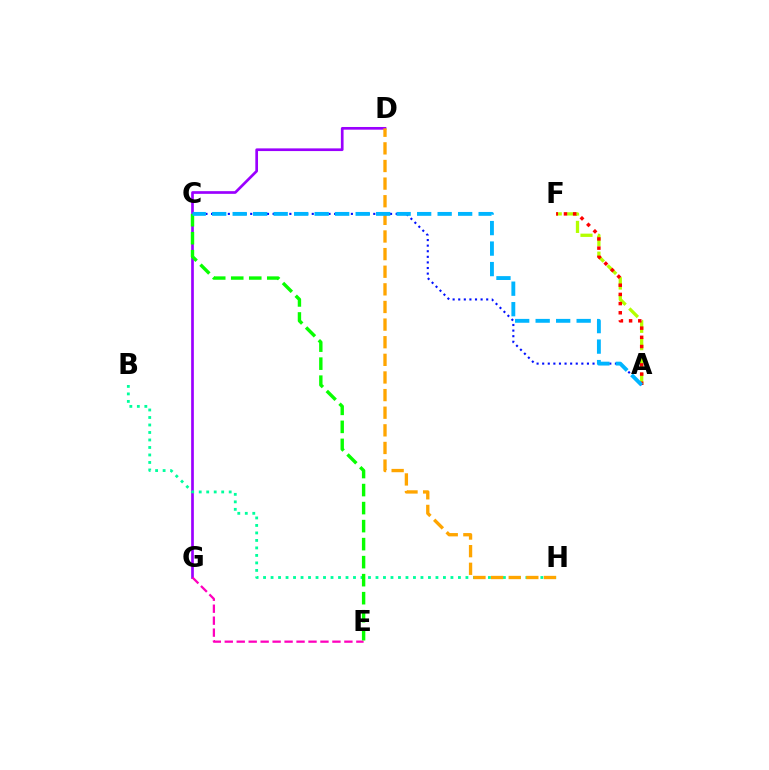{('D', 'G'): [{'color': '#9b00ff', 'line_style': 'solid', 'thickness': 1.94}], ('B', 'H'): [{'color': '#00ff9d', 'line_style': 'dotted', 'thickness': 2.04}], ('A', 'F'): [{'color': '#b3ff00', 'line_style': 'dashed', 'thickness': 2.36}, {'color': '#ff0000', 'line_style': 'dotted', 'thickness': 2.5}], ('E', 'G'): [{'color': '#ff00bd', 'line_style': 'dashed', 'thickness': 1.63}], ('C', 'E'): [{'color': '#08ff00', 'line_style': 'dashed', 'thickness': 2.45}], ('D', 'H'): [{'color': '#ffa500', 'line_style': 'dashed', 'thickness': 2.39}], ('A', 'C'): [{'color': '#0010ff', 'line_style': 'dotted', 'thickness': 1.52}, {'color': '#00b5ff', 'line_style': 'dashed', 'thickness': 2.78}]}